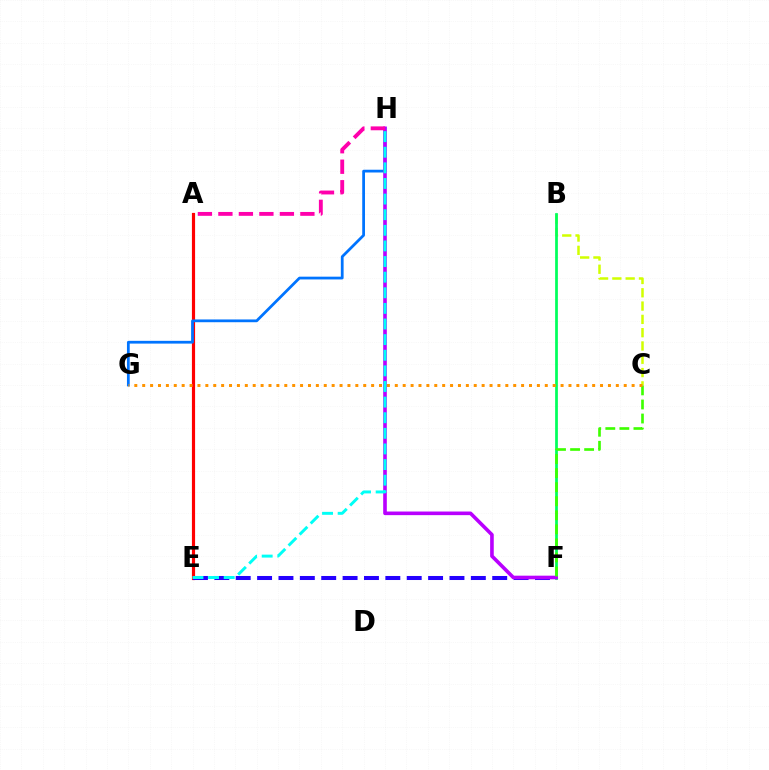{('A', 'E'): [{'color': '#ff0000', 'line_style': 'solid', 'thickness': 2.28}], ('G', 'H'): [{'color': '#0074ff', 'line_style': 'solid', 'thickness': 1.99}], ('B', 'C'): [{'color': '#d1ff00', 'line_style': 'dashed', 'thickness': 1.81}], ('B', 'F'): [{'color': '#00ff5c', 'line_style': 'solid', 'thickness': 1.98}], ('E', 'F'): [{'color': '#2500ff', 'line_style': 'dashed', 'thickness': 2.9}], ('F', 'H'): [{'color': '#b900ff', 'line_style': 'solid', 'thickness': 2.6}], ('E', 'H'): [{'color': '#00fff6', 'line_style': 'dashed', 'thickness': 2.12}], ('C', 'F'): [{'color': '#3dff00', 'line_style': 'dashed', 'thickness': 1.91}], ('A', 'H'): [{'color': '#ff00ac', 'line_style': 'dashed', 'thickness': 2.78}], ('C', 'G'): [{'color': '#ff9400', 'line_style': 'dotted', 'thickness': 2.14}]}